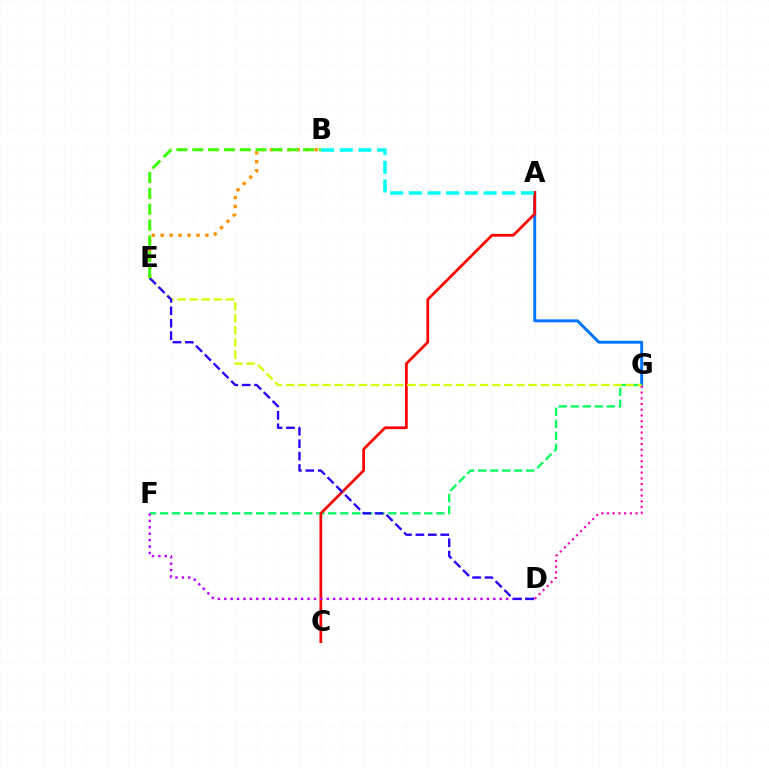{('A', 'G'): [{'color': '#0074ff', 'line_style': 'solid', 'thickness': 2.12}], ('F', 'G'): [{'color': '#00ff5c', 'line_style': 'dashed', 'thickness': 1.63}], ('A', 'C'): [{'color': '#ff0000', 'line_style': 'solid', 'thickness': 1.96}], ('D', 'G'): [{'color': '#ff00ac', 'line_style': 'dotted', 'thickness': 1.55}], ('E', 'G'): [{'color': '#d1ff00', 'line_style': 'dashed', 'thickness': 1.65}], ('D', 'F'): [{'color': '#b900ff', 'line_style': 'dotted', 'thickness': 1.74}], ('B', 'E'): [{'color': '#ff9400', 'line_style': 'dotted', 'thickness': 2.43}, {'color': '#3dff00', 'line_style': 'dashed', 'thickness': 2.15}], ('D', 'E'): [{'color': '#2500ff', 'line_style': 'dashed', 'thickness': 1.69}], ('A', 'B'): [{'color': '#00fff6', 'line_style': 'dashed', 'thickness': 2.54}]}